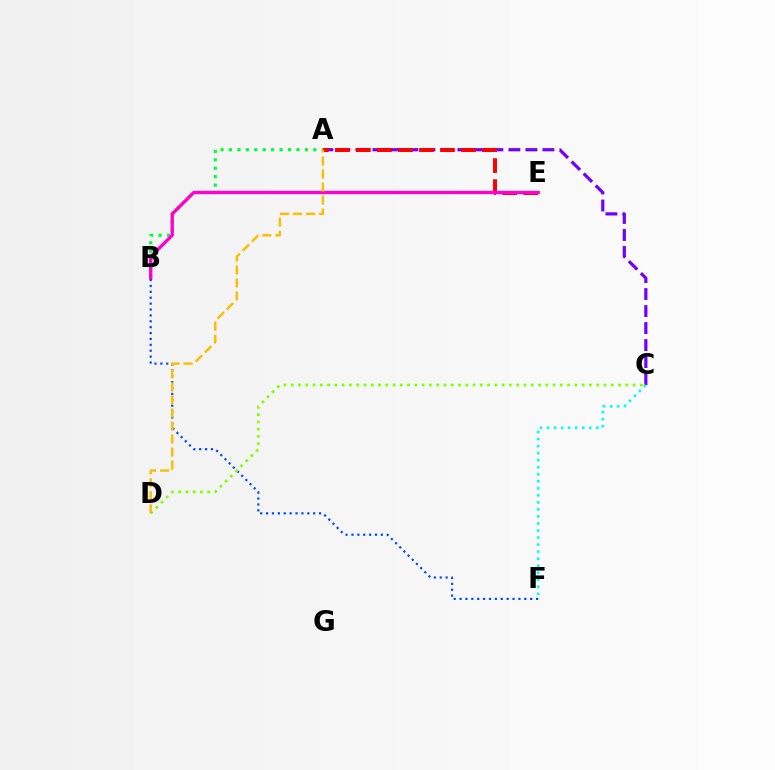{('A', 'C'): [{'color': '#7200ff', 'line_style': 'dashed', 'thickness': 2.31}], ('C', 'F'): [{'color': '#00fff6', 'line_style': 'dotted', 'thickness': 1.91}], ('A', 'B'): [{'color': '#00ff39', 'line_style': 'dotted', 'thickness': 2.29}], ('A', 'E'): [{'color': '#ff0000', 'line_style': 'dashed', 'thickness': 2.86}], ('B', 'E'): [{'color': '#ff00cf', 'line_style': 'solid', 'thickness': 2.4}], ('B', 'F'): [{'color': '#004bff', 'line_style': 'dotted', 'thickness': 1.6}], ('C', 'D'): [{'color': '#84ff00', 'line_style': 'dotted', 'thickness': 1.98}], ('A', 'D'): [{'color': '#ffbd00', 'line_style': 'dashed', 'thickness': 1.77}]}